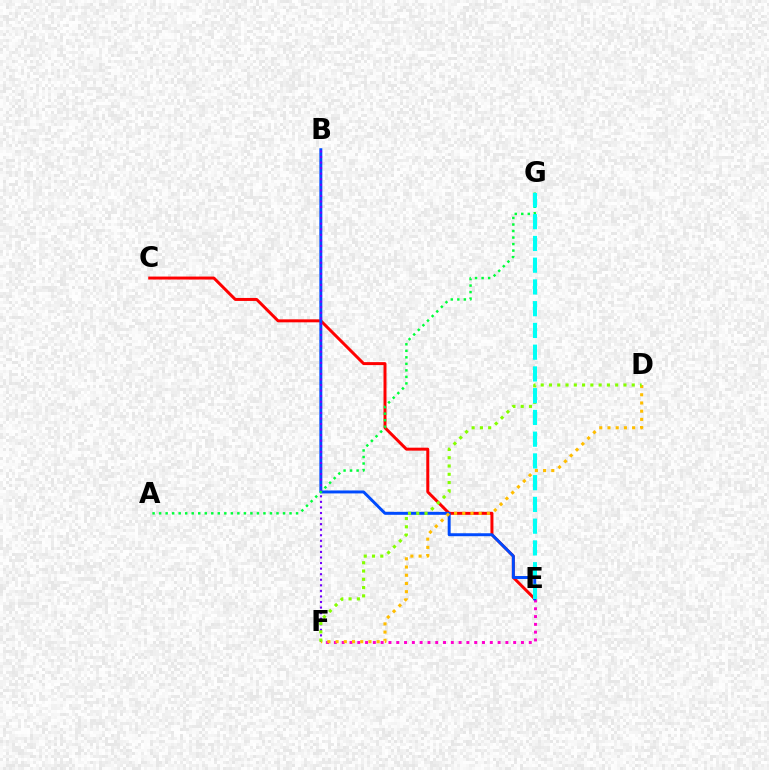{('C', 'E'): [{'color': '#ff0000', 'line_style': 'solid', 'thickness': 2.14}], ('E', 'F'): [{'color': '#ff00cf', 'line_style': 'dotted', 'thickness': 2.12}], ('B', 'E'): [{'color': '#004bff', 'line_style': 'solid', 'thickness': 2.12}], ('B', 'F'): [{'color': '#7200ff', 'line_style': 'dotted', 'thickness': 1.51}], ('A', 'G'): [{'color': '#00ff39', 'line_style': 'dotted', 'thickness': 1.77}], ('D', 'F'): [{'color': '#ffbd00', 'line_style': 'dotted', 'thickness': 2.23}, {'color': '#84ff00', 'line_style': 'dotted', 'thickness': 2.25}], ('E', 'G'): [{'color': '#00fff6', 'line_style': 'dashed', 'thickness': 2.95}]}